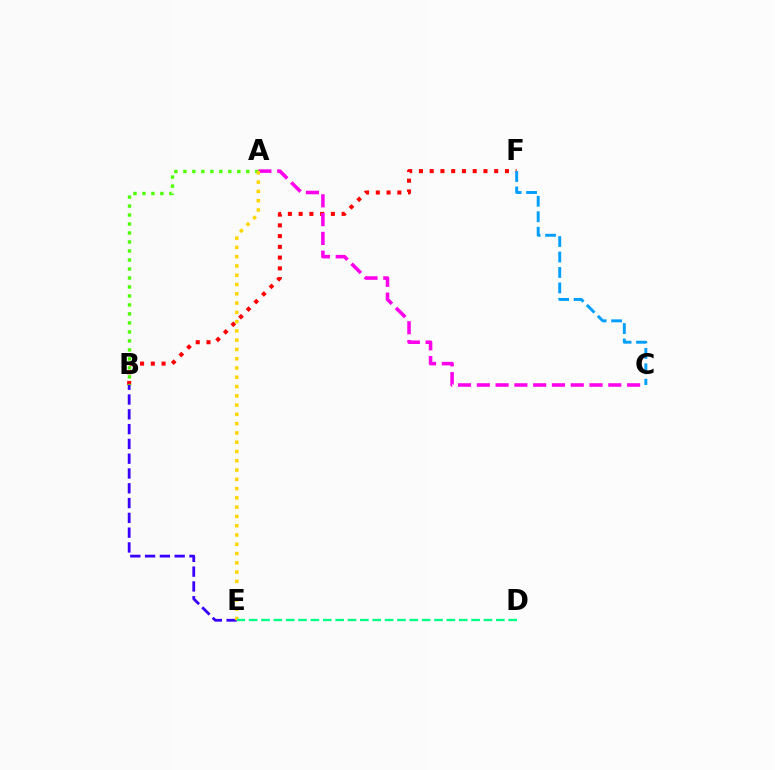{('B', 'F'): [{'color': '#ff0000', 'line_style': 'dotted', 'thickness': 2.92}], ('A', 'C'): [{'color': '#ff00ed', 'line_style': 'dashed', 'thickness': 2.55}], ('A', 'B'): [{'color': '#4fff00', 'line_style': 'dotted', 'thickness': 2.44}], ('B', 'E'): [{'color': '#3700ff', 'line_style': 'dashed', 'thickness': 2.01}], ('A', 'E'): [{'color': '#ffd500', 'line_style': 'dotted', 'thickness': 2.52}], ('C', 'F'): [{'color': '#009eff', 'line_style': 'dashed', 'thickness': 2.1}], ('D', 'E'): [{'color': '#00ff86', 'line_style': 'dashed', 'thickness': 1.68}]}